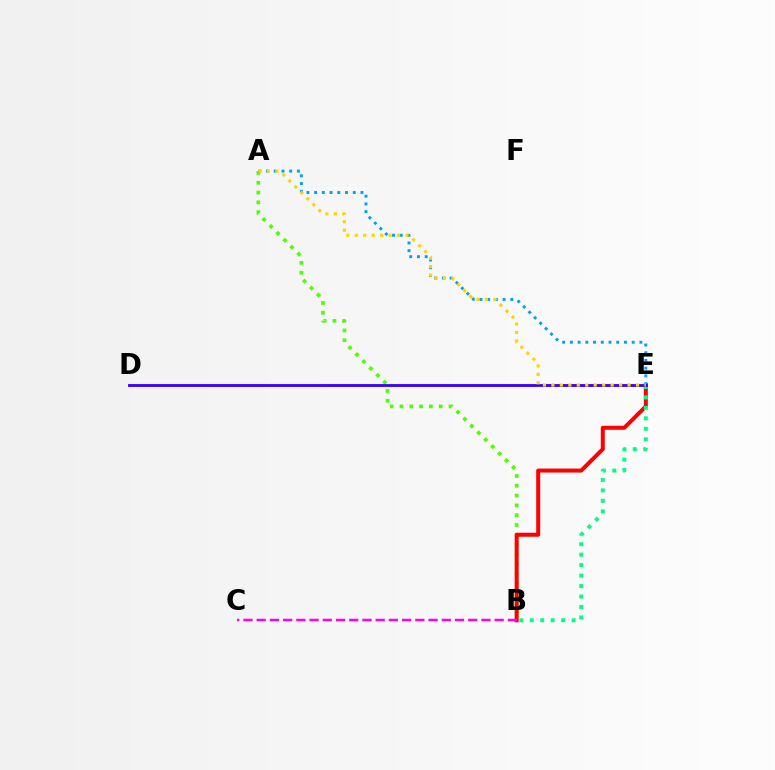{('A', 'B'): [{'color': '#4fff00', 'line_style': 'dotted', 'thickness': 2.66}], ('B', 'E'): [{'color': '#ff0000', 'line_style': 'solid', 'thickness': 2.88}, {'color': '#00ff86', 'line_style': 'dotted', 'thickness': 2.84}], ('A', 'E'): [{'color': '#009eff', 'line_style': 'dotted', 'thickness': 2.1}, {'color': '#ffd500', 'line_style': 'dotted', 'thickness': 2.3}], ('B', 'C'): [{'color': '#ff00ed', 'line_style': 'dashed', 'thickness': 1.8}], ('D', 'E'): [{'color': '#3700ff', 'line_style': 'solid', 'thickness': 2.04}]}